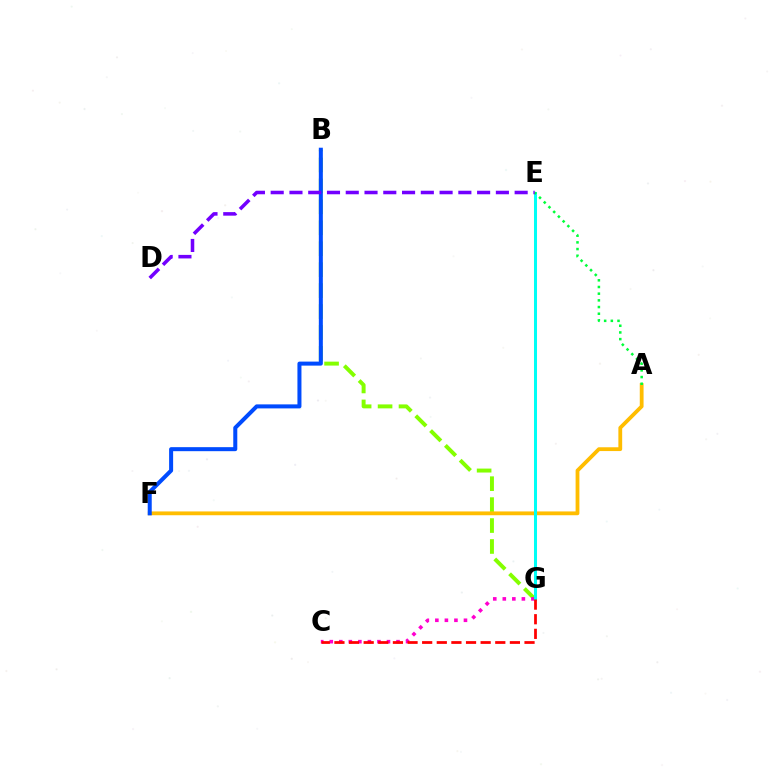{('B', 'G'): [{'color': '#84ff00', 'line_style': 'dashed', 'thickness': 2.84}], ('C', 'G'): [{'color': '#ff00cf', 'line_style': 'dotted', 'thickness': 2.59}, {'color': '#ff0000', 'line_style': 'dashed', 'thickness': 1.99}], ('A', 'F'): [{'color': '#ffbd00', 'line_style': 'solid', 'thickness': 2.74}], ('E', 'G'): [{'color': '#00fff6', 'line_style': 'solid', 'thickness': 2.18}], ('A', 'E'): [{'color': '#00ff39', 'line_style': 'dotted', 'thickness': 1.82}], ('B', 'F'): [{'color': '#004bff', 'line_style': 'solid', 'thickness': 2.89}], ('D', 'E'): [{'color': '#7200ff', 'line_style': 'dashed', 'thickness': 2.55}]}